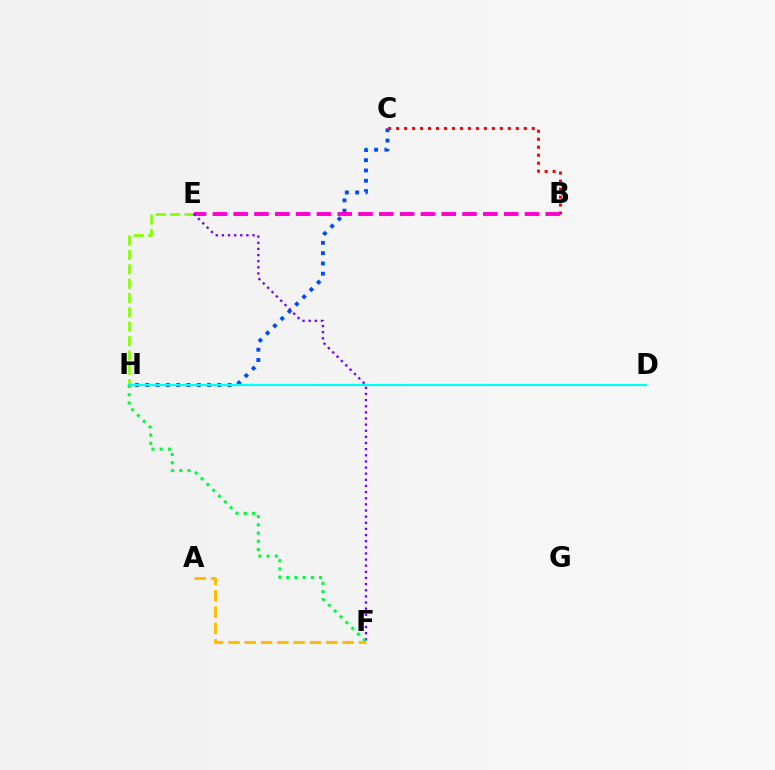{('E', 'H'): [{'color': '#84ff00', 'line_style': 'dashed', 'thickness': 1.95}], ('C', 'H'): [{'color': '#004bff', 'line_style': 'dotted', 'thickness': 2.8}], ('B', 'C'): [{'color': '#ff0000', 'line_style': 'dotted', 'thickness': 2.17}], ('D', 'H'): [{'color': '#00fff6', 'line_style': 'solid', 'thickness': 1.59}], ('B', 'E'): [{'color': '#ff00cf', 'line_style': 'dashed', 'thickness': 2.83}], ('E', 'F'): [{'color': '#7200ff', 'line_style': 'dotted', 'thickness': 1.67}], ('F', 'H'): [{'color': '#00ff39', 'line_style': 'dotted', 'thickness': 2.23}], ('A', 'F'): [{'color': '#ffbd00', 'line_style': 'dashed', 'thickness': 2.21}]}